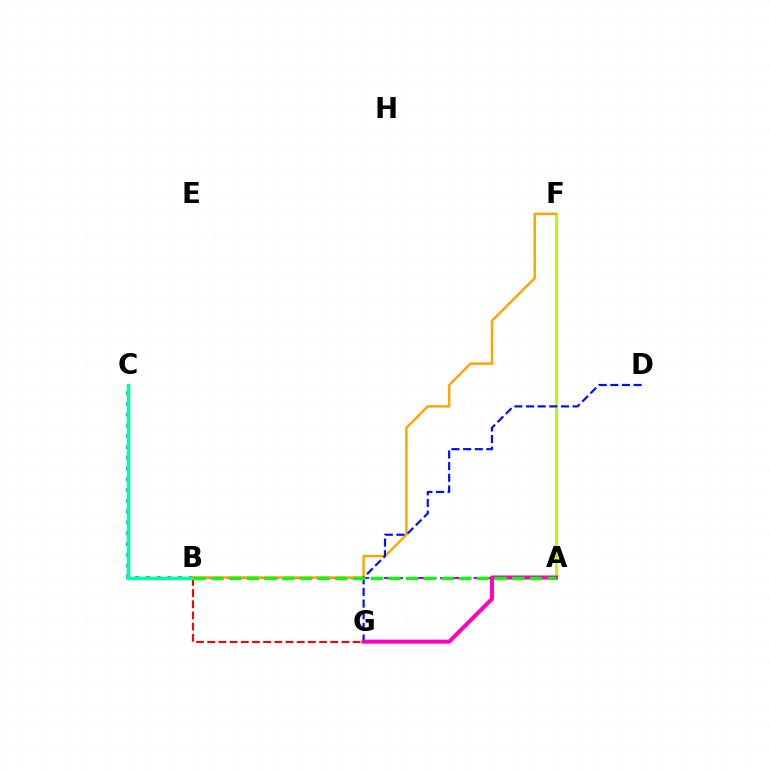{('B', 'C'): [{'color': '#00b5ff', 'line_style': 'dotted', 'thickness': 2.93}, {'color': '#00ff9d', 'line_style': 'solid', 'thickness': 2.48}], ('B', 'G'): [{'color': '#ff0000', 'line_style': 'dashed', 'thickness': 1.52}], ('A', 'F'): [{'color': '#b3ff00', 'line_style': 'solid', 'thickness': 2.22}], ('A', 'B'): [{'color': '#9b00ff', 'line_style': 'dashed', 'thickness': 1.52}, {'color': '#08ff00', 'line_style': 'dashed', 'thickness': 2.41}], ('B', 'F'): [{'color': '#ffa500', 'line_style': 'solid', 'thickness': 1.77}], ('D', 'G'): [{'color': '#0010ff', 'line_style': 'dashed', 'thickness': 1.58}], ('A', 'G'): [{'color': '#ff00bd', 'line_style': 'solid', 'thickness': 2.91}]}